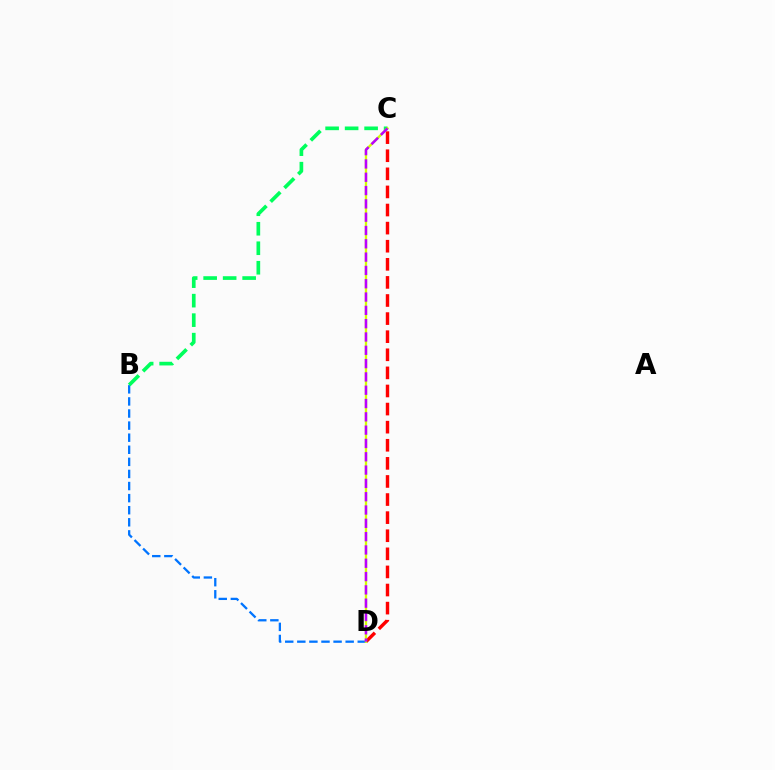{('B', 'D'): [{'color': '#0074ff', 'line_style': 'dashed', 'thickness': 1.64}], ('C', 'D'): [{'color': '#ff0000', 'line_style': 'dashed', 'thickness': 2.46}, {'color': '#d1ff00', 'line_style': 'solid', 'thickness': 1.67}, {'color': '#b900ff', 'line_style': 'dashed', 'thickness': 1.81}], ('B', 'C'): [{'color': '#00ff5c', 'line_style': 'dashed', 'thickness': 2.65}]}